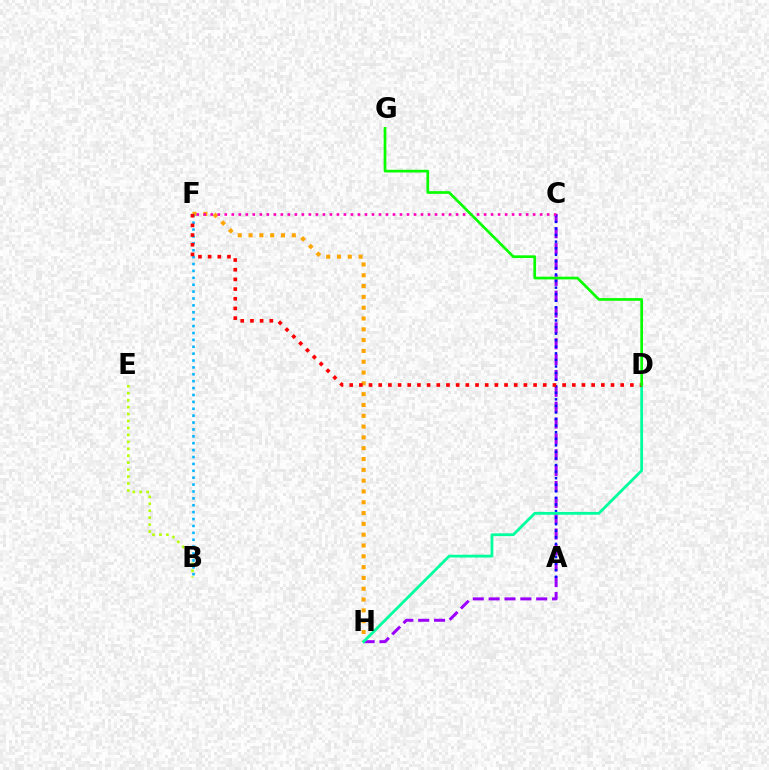{('F', 'H'): [{'color': '#ffa500', 'line_style': 'dotted', 'thickness': 2.94}], ('C', 'H'): [{'color': '#9b00ff', 'line_style': 'dashed', 'thickness': 2.15}], ('A', 'C'): [{'color': '#0010ff', 'line_style': 'dotted', 'thickness': 1.79}], ('C', 'F'): [{'color': '#ff00bd', 'line_style': 'dotted', 'thickness': 1.9}], ('B', 'F'): [{'color': '#00b5ff', 'line_style': 'dotted', 'thickness': 1.87}], ('D', 'H'): [{'color': '#00ff9d', 'line_style': 'solid', 'thickness': 2.01}], ('D', 'F'): [{'color': '#ff0000', 'line_style': 'dotted', 'thickness': 2.63}], ('D', 'G'): [{'color': '#08ff00', 'line_style': 'solid', 'thickness': 1.94}], ('B', 'E'): [{'color': '#b3ff00', 'line_style': 'dotted', 'thickness': 1.89}]}